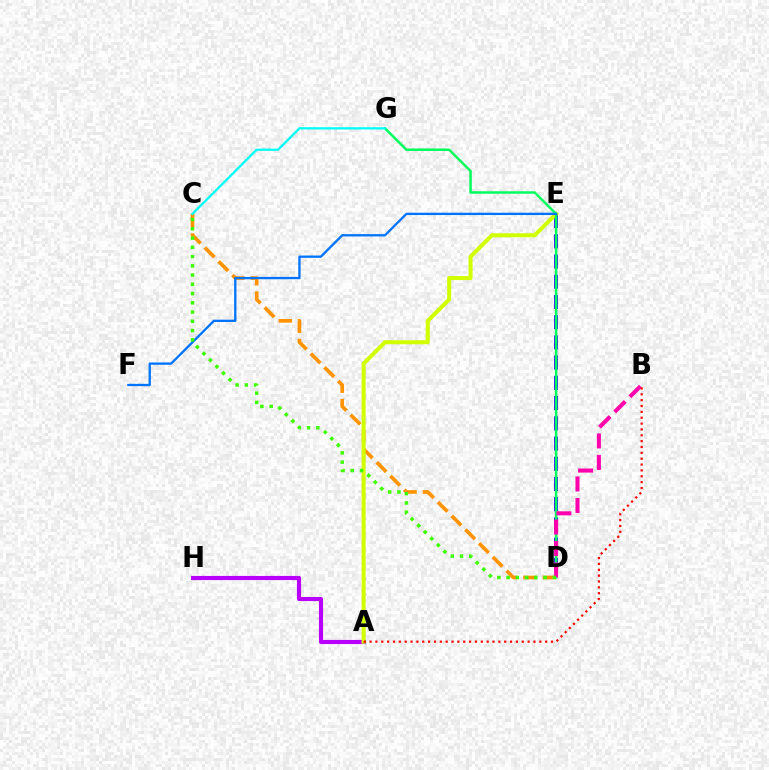{('D', 'E'): [{'color': '#2500ff', 'line_style': 'dashed', 'thickness': 2.75}], ('C', 'D'): [{'color': '#ff9400', 'line_style': 'dashed', 'thickness': 2.64}, {'color': '#3dff00', 'line_style': 'dotted', 'thickness': 2.51}], ('A', 'H'): [{'color': '#b900ff', 'line_style': 'solid', 'thickness': 2.97}], ('A', 'E'): [{'color': '#d1ff00', 'line_style': 'solid', 'thickness': 2.91}], ('D', 'G'): [{'color': '#00ff5c', 'line_style': 'solid', 'thickness': 1.78}], ('E', 'F'): [{'color': '#0074ff', 'line_style': 'solid', 'thickness': 1.66}], ('B', 'D'): [{'color': '#ff00ac', 'line_style': 'dashed', 'thickness': 2.92}], ('C', 'G'): [{'color': '#00fff6', 'line_style': 'solid', 'thickness': 1.64}], ('A', 'B'): [{'color': '#ff0000', 'line_style': 'dotted', 'thickness': 1.59}]}